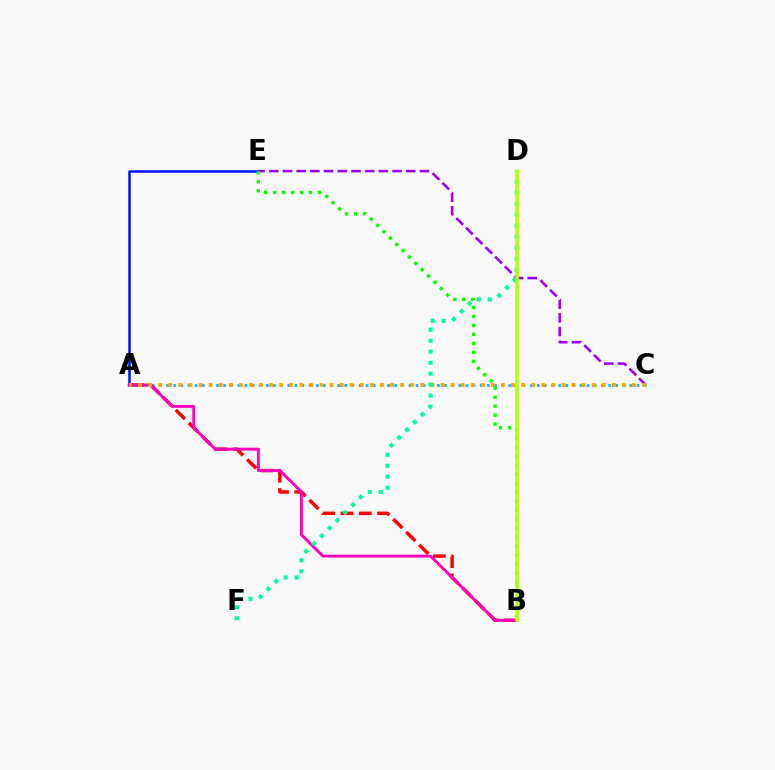{('A', 'B'): [{'color': '#ff0000', 'line_style': 'dashed', 'thickness': 2.49}, {'color': '#ff00bd', 'line_style': 'solid', 'thickness': 2.09}], ('C', 'E'): [{'color': '#9b00ff', 'line_style': 'dashed', 'thickness': 1.86}], ('A', 'E'): [{'color': '#0010ff', 'line_style': 'solid', 'thickness': 1.81}], ('B', 'E'): [{'color': '#08ff00', 'line_style': 'dotted', 'thickness': 2.44}], ('A', 'C'): [{'color': '#00b5ff', 'line_style': 'dotted', 'thickness': 1.94}, {'color': '#ffa500', 'line_style': 'dotted', 'thickness': 2.74}], ('D', 'F'): [{'color': '#00ff9d', 'line_style': 'dotted', 'thickness': 2.99}], ('B', 'D'): [{'color': '#b3ff00', 'line_style': 'solid', 'thickness': 2.53}]}